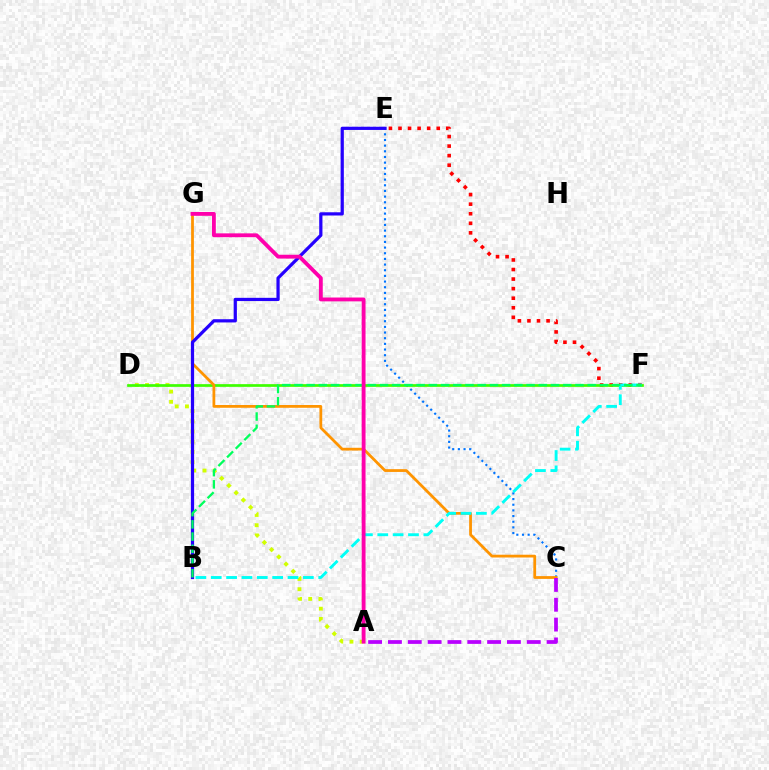{('E', 'F'): [{'color': '#ff0000', 'line_style': 'dotted', 'thickness': 2.6}], ('C', 'E'): [{'color': '#0074ff', 'line_style': 'dotted', 'thickness': 1.54}], ('A', 'D'): [{'color': '#d1ff00', 'line_style': 'dotted', 'thickness': 2.78}], ('D', 'F'): [{'color': '#3dff00', 'line_style': 'solid', 'thickness': 1.94}], ('C', 'G'): [{'color': '#ff9400', 'line_style': 'solid', 'thickness': 2.0}], ('A', 'C'): [{'color': '#b900ff', 'line_style': 'dashed', 'thickness': 2.69}], ('B', 'F'): [{'color': '#00fff6', 'line_style': 'dashed', 'thickness': 2.09}, {'color': '#00ff5c', 'line_style': 'dashed', 'thickness': 1.66}], ('B', 'E'): [{'color': '#2500ff', 'line_style': 'solid', 'thickness': 2.32}], ('A', 'G'): [{'color': '#ff00ac', 'line_style': 'solid', 'thickness': 2.76}]}